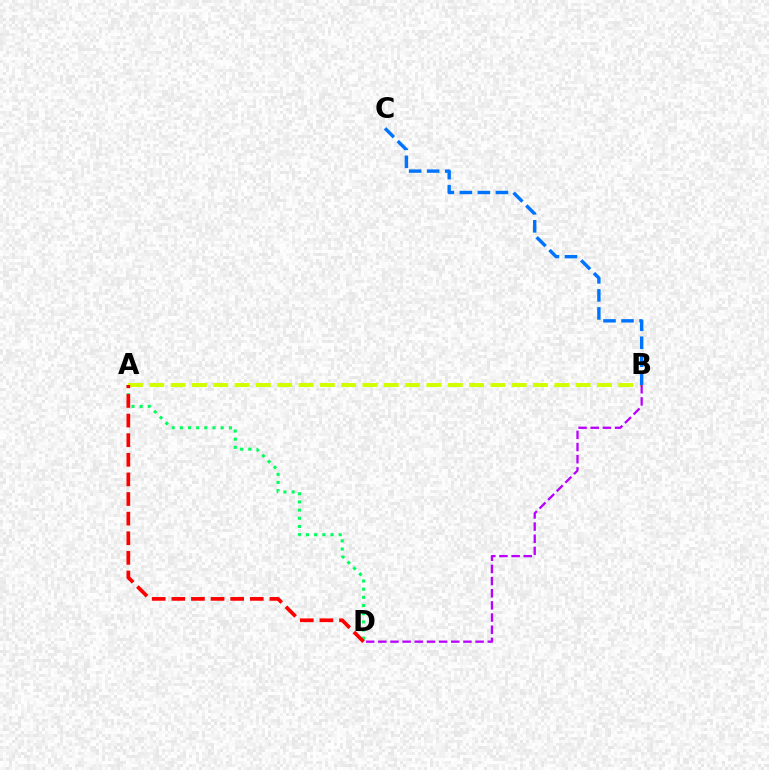{('A', 'D'): [{'color': '#00ff5c', 'line_style': 'dotted', 'thickness': 2.22}, {'color': '#ff0000', 'line_style': 'dashed', 'thickness': 2.66}], ('A', 'B'): [{'color': '#d1ff00', 'line_style': 'dashed', 'thickness': 2.9}], ('B', 'D'): [{'color': '#b900ff', 'line_style': 'dashed', 'thickness': 1.65}], ('B', 'C'): [{'color': '#0074ff', 'line_style': 'dashed', 'thickness': 2.45}]}